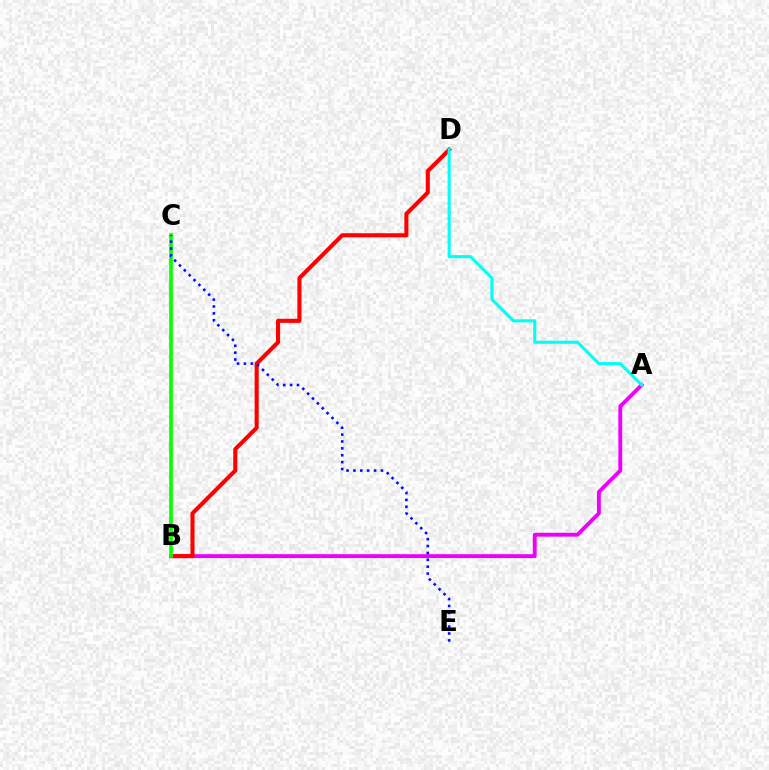{('A', 'B'): [{'color': '#ee00ff', 'line_style': 'solid', 'thickness': 2.78}], ('B', 'C'): [{'color': '#fcf500', 'line_style': 'dashed', 'thickness': 1.54}, {'color': '#08ff00', 'line_style': 'solid', 'thickness': 2.63}], ('B', 'D'): [{'color': '#ff0000', 'line_style': 'solid', 'thickness': 2.94}], ('C', 'E'): [{'color': '#0010ff', 'line_style': 'dotted', 'thickness': 1.87}], ('A', 'D'): [{'color': '#00fff6', 'line_style': 'solid', 'thickness': 2.22}]}